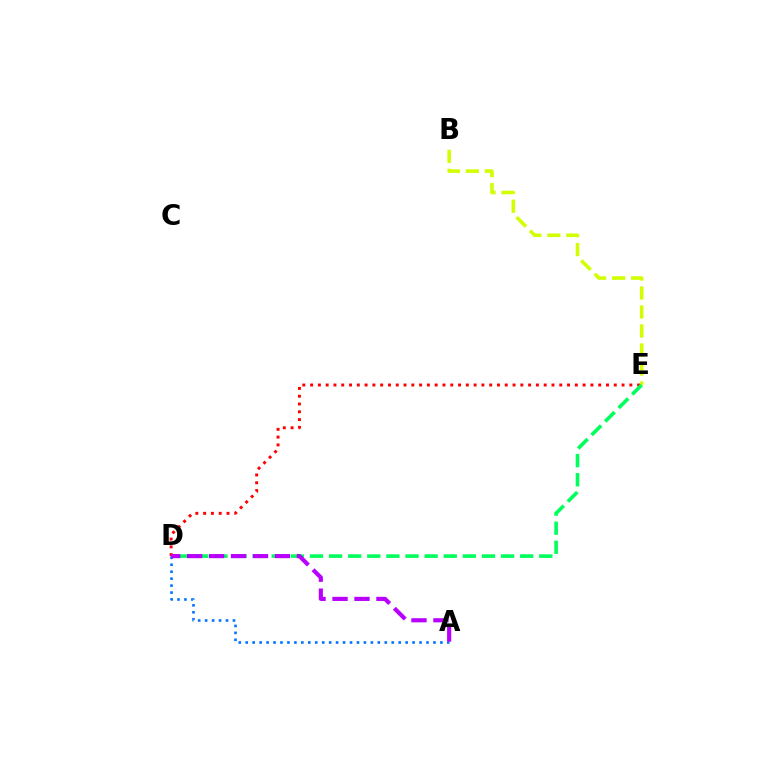{('D', 'E'): [{'color': '#ff0000', 'line_style': 'dotted', 'thickness': 2.12}, {'color': '#00ff5c', 'line_style': 'dashed', 'thickness': 2.6}], ('B', 'E'): [{'color': '#d1ff00', 'line_style': 'dashed', 'thickness': 2.58}], ('A', 'D'): [{'color': '#0074ff', 'line_style': 'dotted', 'thickness': 1.89}, {'color': '#b900ff', 'line_style': 'dashed', 'thickness': 2.98}]}